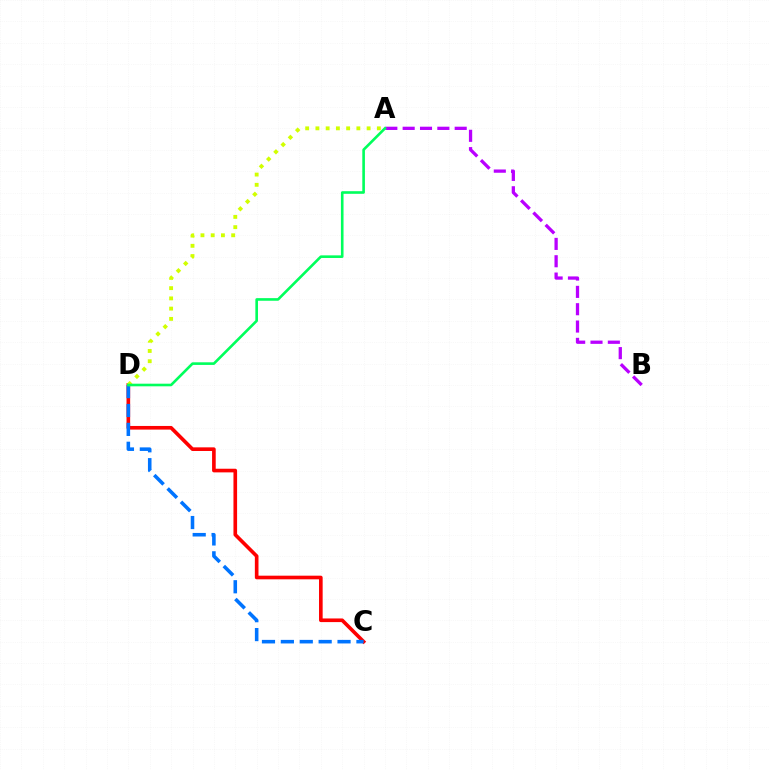{('C', 'D'): [{'color': '#ff0000', 'line_style': 'solid', 'thickness': 2.62}, {'color': '#0074ff', 'line_style': 'dashed', 'thickness': 2.57}], ('A', 'B'): [{'color': '#b900ff', 'line_style': 'dashed', 'thickness': 2.36}], ('A', 'D'): [{'color': '#d1ff00', 'line_style': 'dotted', 'thickness': 2.78}, {'color': '#00ff5c', 'line_style': 'solid', 'thickness': 1.89}]}